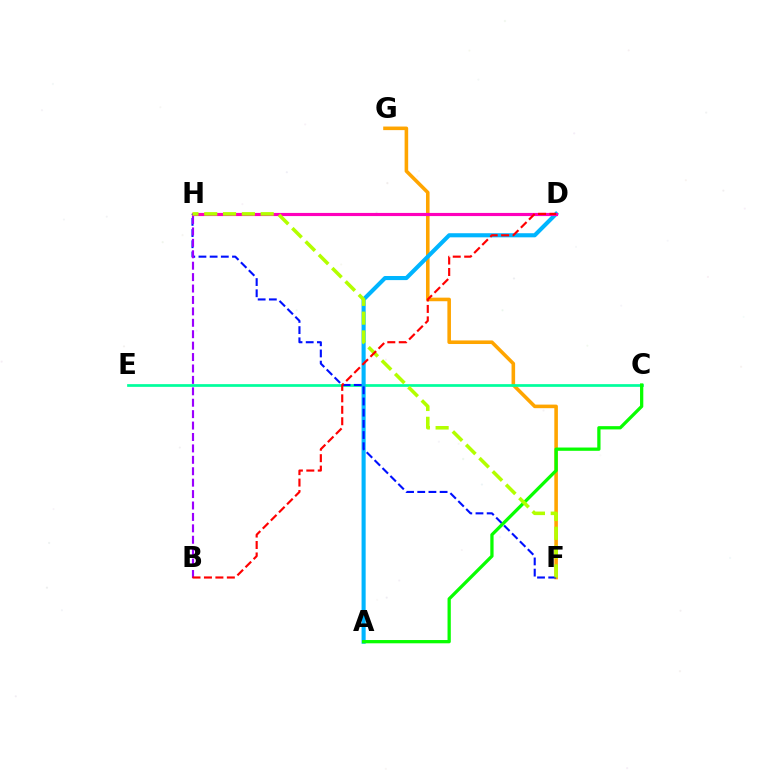{('F', 'G'): [{'color': '#ffa500', 'line_style': 'solid', 'thickness': 2.58}], ('C', 'E'): [{'color': '#00ff9d', 'line_style': 'solid', 'thickness': 1.96}], ('A', 'D'): [{'color': '#00b5ff', 'line_style': 'solid', 'thickness': 2.95}], ('D', 'H'): [{'color': '#ff00bd', 'line_style': 'solid', 'thickness': 2.26}], ('F', 'H'): [{'color': '#0010ff', 'line_style': 'dashed', 'thickness': 1.52}, {'color': '#b3ff00', 'line_style': 'dashed', 'thickness': 2.56}], ('A', 'C'): [{'color': '#08ff00', 'line_style': 'solid', 'thickness': 2.35}], ('B', 'H'): [{'color': '#9b00ff', 'line_style': 'dashed', 'thickness': 1.55}], ('B', 'D'): [{'color': '#ff0000', 'line_style': 'dashed', 'thickness': 1.56}]}